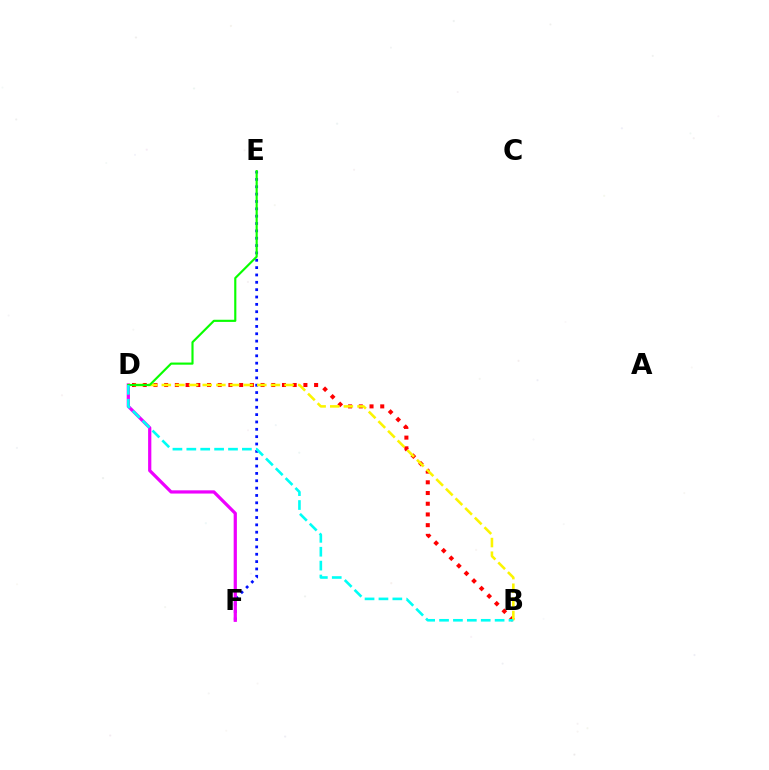{('E', 'F'): [{'color': '#0010ff', 'line_style': 'dotted', 'thickness': 2.0}], ('D', 'F'): [{'color': '#ee00ff', 'line_style': 'solid', 'thickness': 2.32}], ('B', 'D'): [{'color': '#ff0000', 'line_style': 'dotted', 'thickness': 2.91}, {'color': '#fcf500', 'line_style': 'dashed', 'thickness': 1.85}, {'color': '#00fff6', 'line_style': 'dashed', 'thickness': 1.89}], ('D', 'E'): [{'color': '#08ff00', 'line_style': 'solid', 'thickness': 1.54}]}